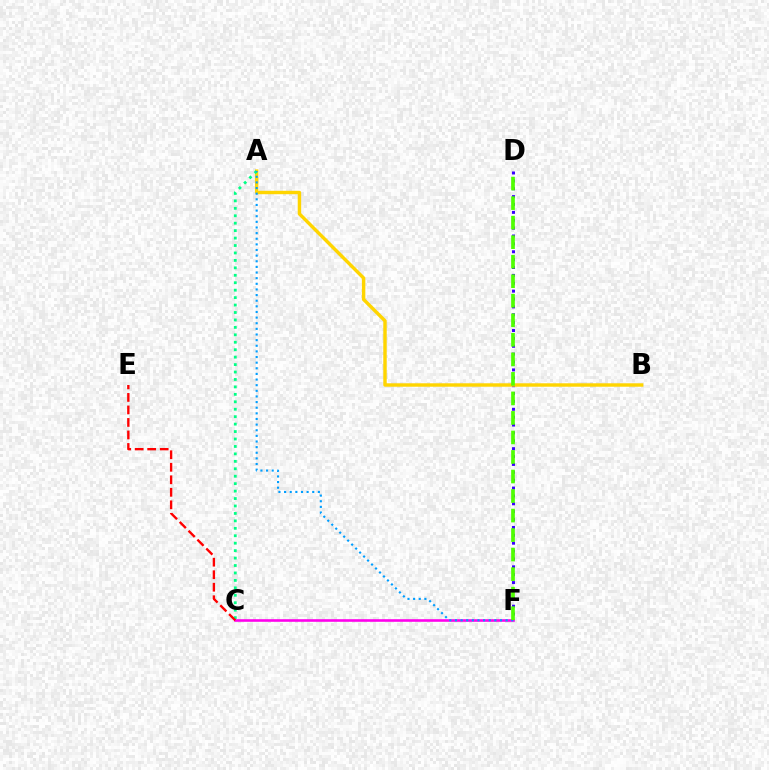{('C', 'F'): [{'color': '#ff00ed', 'line_style': 'solid', 'thickness': 1.87}], ('D', 'F'): [{'color': '#3700ff', 'line_style': 'dotted', 'thickness': 2.14}, {'color': '#4fff00', 'line_style': 'dashed', 'thickness': 2.65}], ('A', 'B'): [{'color': '#ffd500', 'line_style': 'solid', 'thickness': 2.47}], ('A', 'C'): [{'color': '#00ff86', 'line_style': 'dotted', 'thickness': 2.02}], ('C', 'E'): [{'color': '#ff0000', 'line_style': 'dashed', 'thickness': 1.7}], ('A', 'F'): [{'color': '#009eff', 'line_style': 'dotted', 'thickness': 1.53}]}